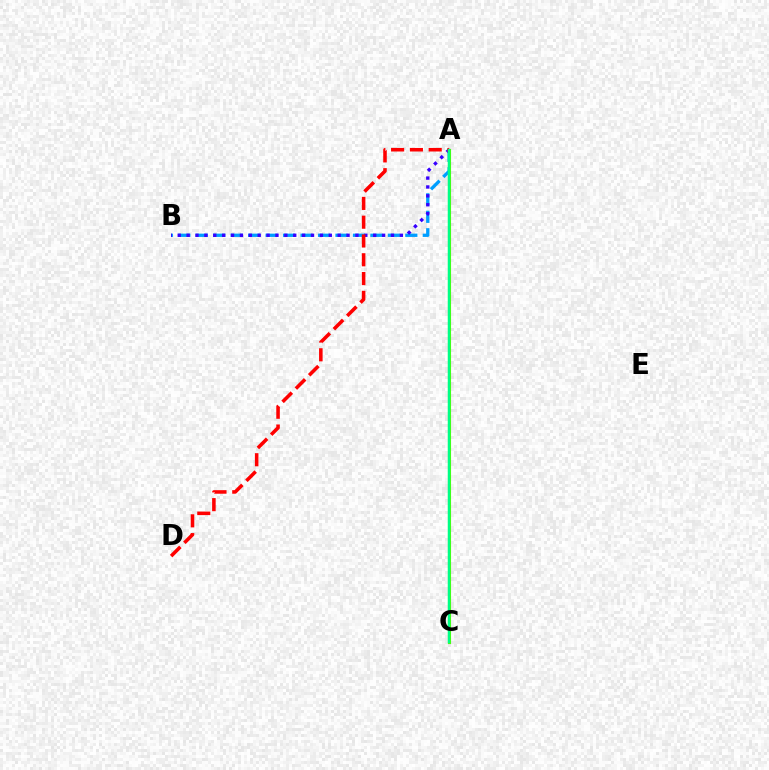{('A', 'C'): [{'color': '#ffd500', 'line_style': 'dashed', 'thickness': 1.86}, {'color': '#ff00ed', 'line_style': 'dashed', 'thickness': 1.97}, {'color': '#4fff00', 'line_style': 'solid', 'thickness': 2.23}, {'color': '#00ff86', 'line_style': 'solid', 'thickness': 1.75}], ('A', 'B'): [{'color': '#009eff', 'line_style': 'dashed', 'thickness': 2.37}, {'color': '#3700ff', 'line_style': 'dotted', 'thickness': 2.41}], ('A', 'D'): [{'color': '#ff0000', 'line_style': 'dashed', 'thickness': 2.55}]}